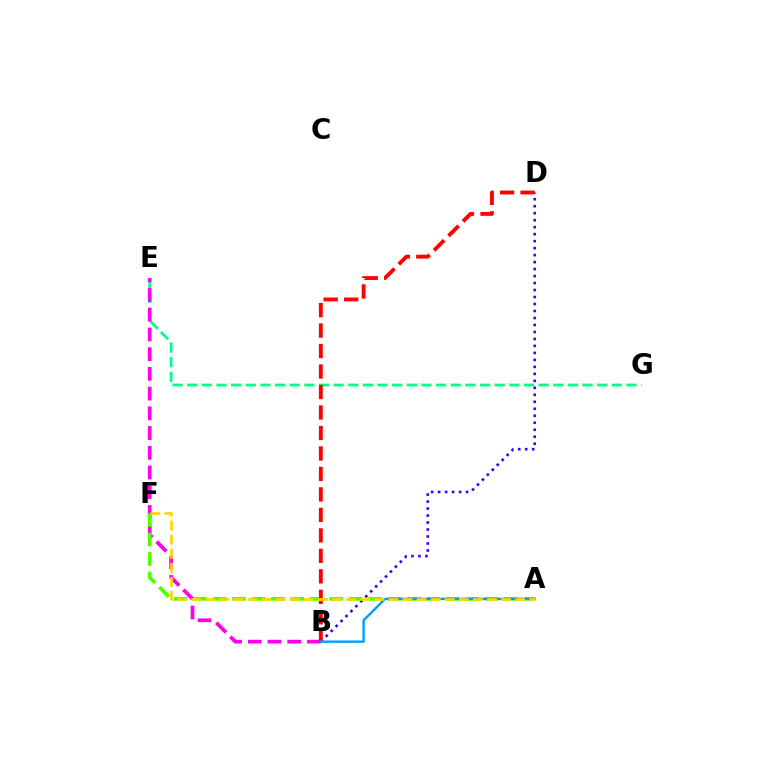{('E', 'G'): [{'color': '#00ff86', 'line_style': 'dashed', 'thickness': 1.99}], ('B', 'E'): [{'color': '#ff00ed', 'line_style': 'dashed', 'thickness': 2.68}], ('A', 'F'): [{'color': '#4fff00', 'line_style': 'dashed', 'thickness': 2.64}, {'color': '#ffd500', 'line_style': 'dashed', 'thickness': 1.91}], ('B', 'D'): [{'color': '#3700ff', 'line_style': 'dotted', 'thickness': 1.9}, {'color': '#ff0000', 'line_style': 'dashed', 'thickness': 2.78}], ('A', 'B'): [{'color': '#009eff', 'line_style': 'solid', 'thickness': 1.72}]}